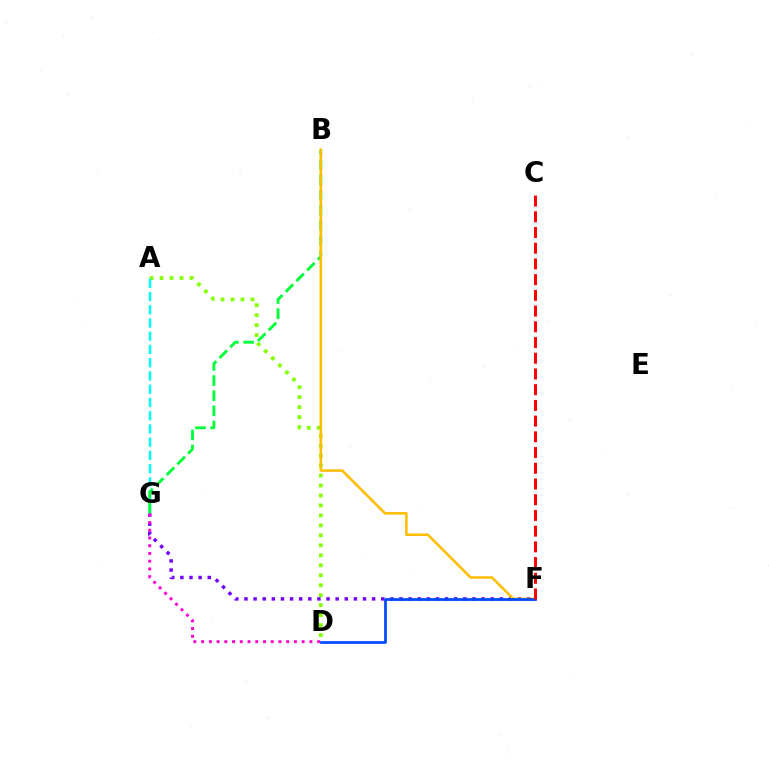{('F', 'G'): [{'color': '#7200ff', 'line_style': 'dotted', 'thickness': 2.48}], ('D', 'G'): [{'color': '#ff00cf', 'line_style': 'dotted', 'thickness': 2.1}], ('A', 'D'): [{'color': '#84ff00', 'line_style': 'dotted', 'thickness': 2.71}], ('A', 'G'): [{'color': '#00fff6', 'line_style': 'dashed', 'thickness': 1.8}], ('B', 'G'): [{'color': '#00ff39', 'line_style': 'dashed', 'thickness': 2.06}], ('B', 'F'): [{'color': '#ffbd00', 'line_style': 'solid', 'thickness': 1.84}], ('D', 'F'): [{'color': '#004bff', 'line_style': 'solid', 'thickness': 1.99}], ('C', 'F'): [{'color': '#ff0000', 'line_style': 'dashed', 'thickness': 2.14}]}